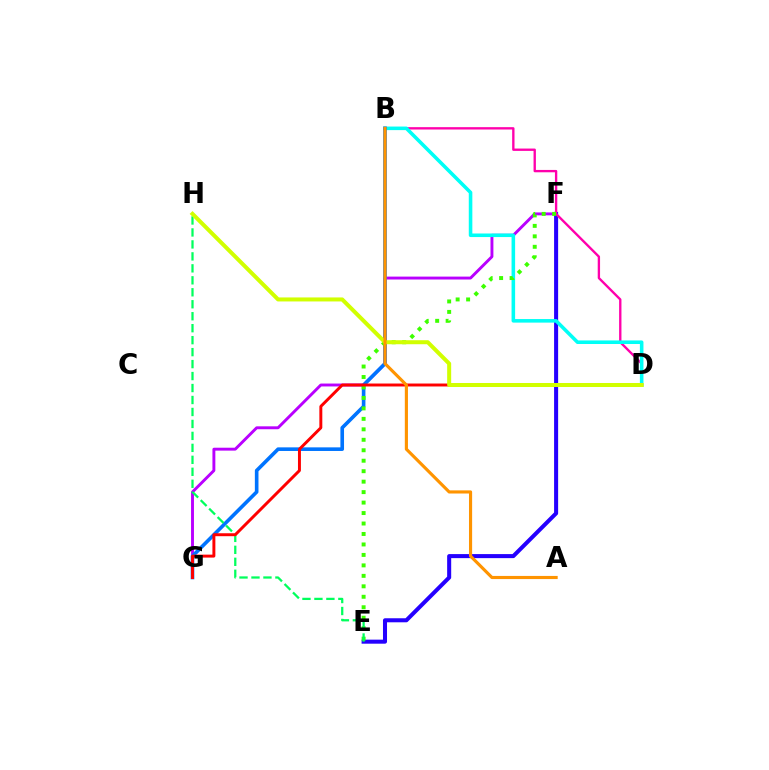{('F', 'G'): [{'color': '#b900ff', 'line_style': 'solid', 'thickness': 2.09}], ('E', 'F'): [{'color': '#2500ff', 'line_style': 'solid', 'thickness': 2.91}, {'color': '#3dff00', 'line_style': 'dotted', 'thickness': 2.84}], ('B', 'D'): [{'color': '#ff00ac', 'line_style': 'solid', 'thickness': 1.69}, {'color': '#00fff6', 'line_style': 'solid', 'thickness': 2.57}], ('B', 'G'): [{'color': '#0074ff', 'line_style': 'solid', 'thickness': 2.61}], ('E', 'H'): [{'color': '#00ff5c', 'line_style': 'dashed', 'thickness': 1.63}], ('D', 'G'): [{'color': '#ff0000', 'line_style': 'solid', 'thickness': 2.12}], ('D', 'H'): [{'color': '#d1ff00', 'line_style': 'solid', 'thickness': 2.89}], ('A', 'B'): [{'color': '#ff9400', 'line_style': 'solid', 'thickness': 2.26}]}